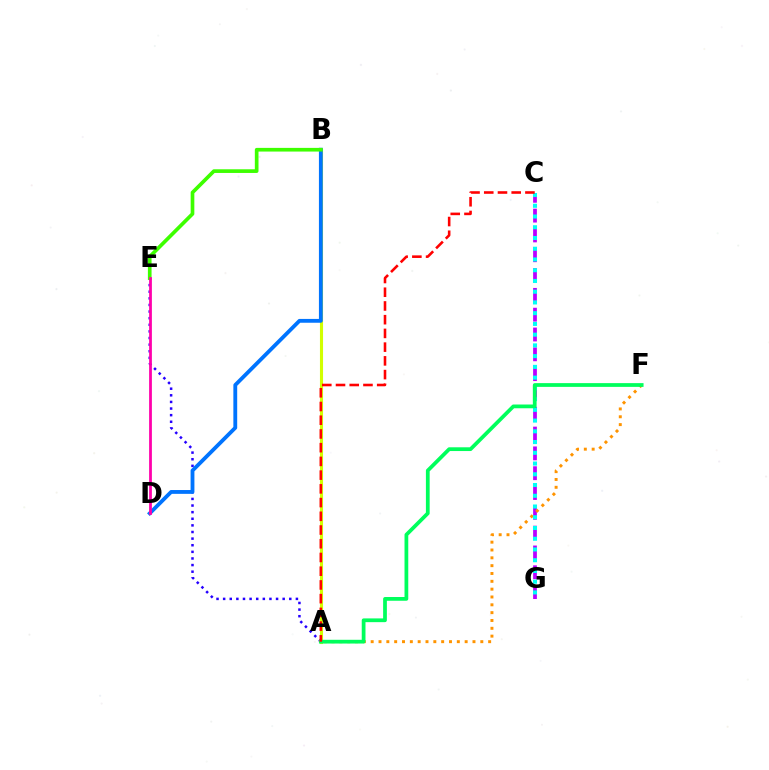{('A', 'B'): [{'color': '#d1ff00', 'line_style': 'solid', 'thickness': 2.23}], ('C', 'G'): [{'color': '#b900ff', 'line_style': 'dashed', 'thickness': 2.69}, {'color': '#00fff6', 'line_style': 'dotted', 'thickness': 2.92}], ('A', 'E'): [{'color': '#2500ff', 'line_style': 'dotted', 'thickness': 1.8}], ('B', 'D'): [{'color': '#0074ff', 'line_style': 'solid', 'thickness': 2.75}], ('A', 'F'): [{'color': '#ff9400', 'line_style': 'dotted', 'thickness': 2.13}, {'color': '#00ff5c', 'line_style': 'solid', 'thickness': 2.7}], ('B', 'E'): [{'color': '#3dff00', 'line_style': 'solid', 'thickness': 2.65}], ('D', 'E'): [{'color': '#ff00ac', 'line_style': 'solid', 'thickness': 2.0}], ('A', 'C'): [{'color': '#ff0000', 'line_style': 'dashed', 'thickness': 1.86}]}